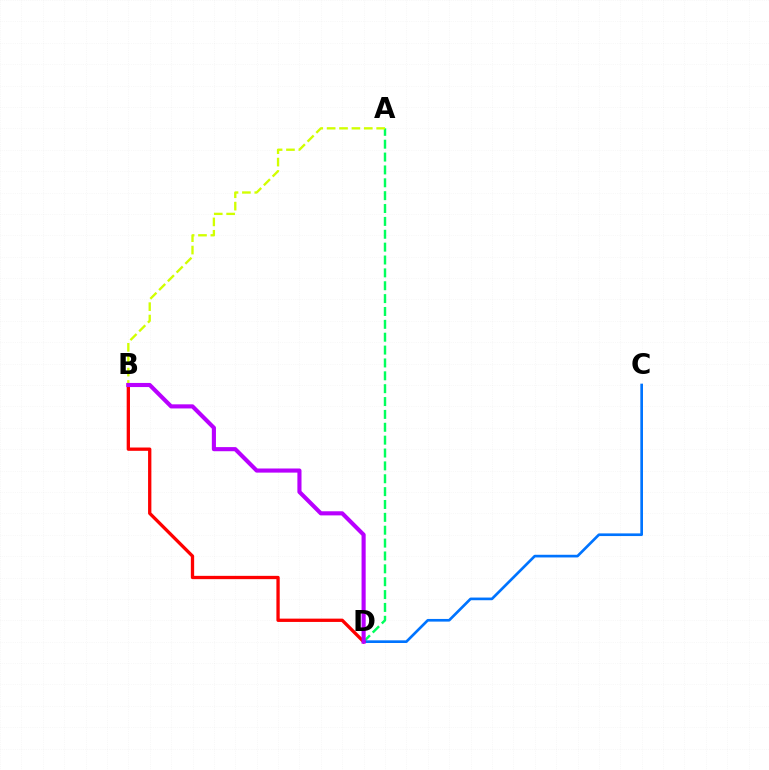{('A', 'D'): [{'color': '#00ff5c', 'line_style': 'dashed', 'thickness': 1.75}], ('A', 'B'): [{'color': '#d1ff00', 'line_style': 'dashed', 'thickness': 1.68}], ('C', 'D'): [{'color': '#0074ff', 'line_style': 'solid', 'thickness': 1.92}], ('B', 'D'): [{'color': '#ff0000', 'line_style': 'solid', 'thickness': 2.38}, {'color': '#b900ff', 'line_style': 'solid', 'thickness': 2.96}]}